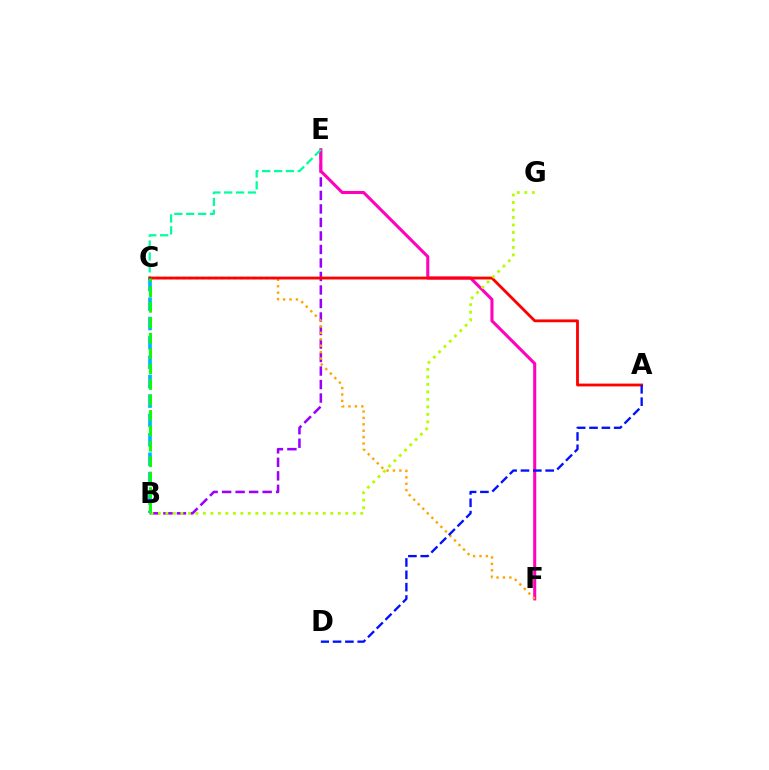{('B', 'C'): [{'color': '#00b5ff', 'line_style': 'dashed', 'thickness': 2.63}, {'color': '#08ff00', 'line_style': 'dashed', 'thickness': 2.1}], ('B', 'E'): [{'color': '#9b00ff', 'line_style': 'dashed', 'thickness': 1.83}], ('E', 'F'): [{'color': '#ff00bd', 'line_style': 'solid', 'thickness': 2.2}], ('C', 'F'): [{'color': '#ffa500', 'line_style': 'dotted', 'thickness': 1.74}], ('C', 'E'): [{'color': '#00ff9d', 'line_style': 'dashed', 'thickness': 1.61}], ('A', 'C'): [{'color': '#ff0000', 'line_style': 'solid', 'thickness': 2.04}], ('B', 'G'): [{'color': '#b3ff00', 'line_style': 'dotted', 'thickness': 2.04}], ('A', 'D'): [{'color': '#0010ff', 'line_style': 'dashed', 'thickness': 1.68}]}